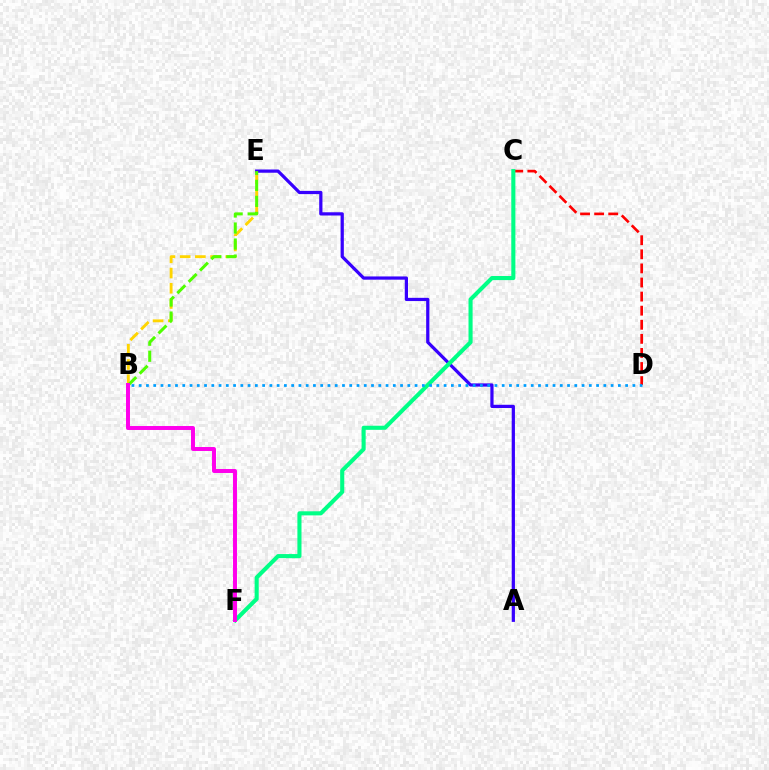{('A', 'E'): [{'color': '#3700ff', 'line_style': 'solid', 'thickness': 2.32}], ('C', 'D'): [{'color': '#ff0000', 'line_style': 'dashed', 'thickness': 1.91}], ('B', 'E'): [{'color': '#ffd500', 'line_style': 'dashed', 'thickness': 2.07}, {'color': '#4fff00', 'line_style': 'dashed', 'thickness': 2.18}], ('C', 'F'): [{'color': '#00ff86', 'line_style': 'solid', 'thickness': 2.94}], ('B', 'D'): [{'color': '#009eff', 'line_style': 'dotted', 'thickness': 1.97}], ('B', 'F'): [{'color': '#ff00ed', 'line_style': 'solid', 'thickness': 2.85}]}